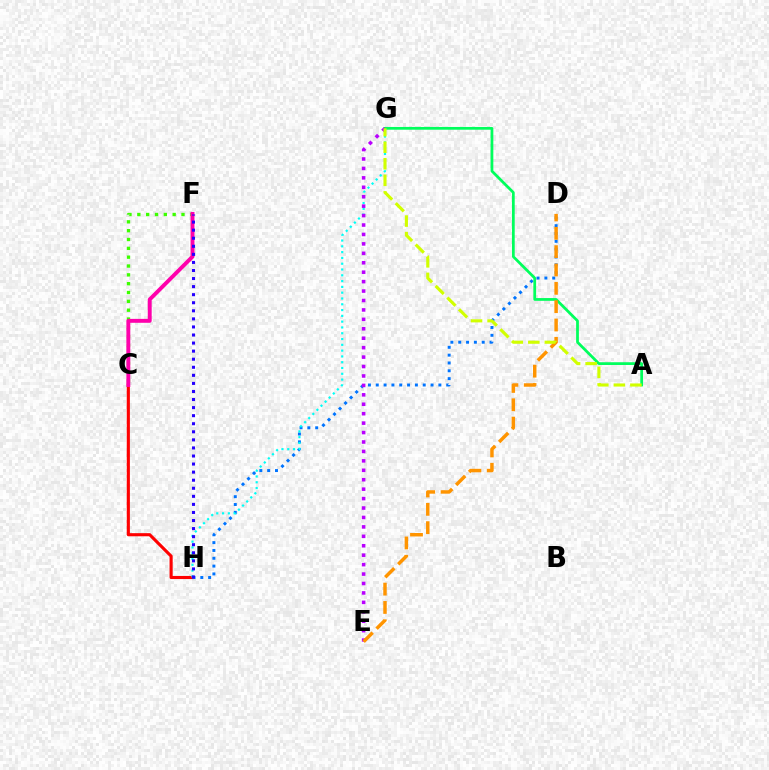{('C', 'H'): [{'color': '#ff0000', 'line_style': 'solid', 'thickness': 2.25}], ('D', 'H'): [{'color': '#0074ff', 'line_style': 'dotted', 'thickness': 2.13}], ('C', 'F'): [{'color': '#3dff00', 'line_style': 'dotted', 'thickness': 2.4}, {'color': '#ff00ac', 'line_style': 'solid', 'thickness': 2.82}], ('A', 'G'): [{'color': '#00ff5c', 'line_style': 'solid', 'thickness': 1.99}, {'color': '#d1ff00', 'line_style': 'dashed', 'thickness': 2.25}], ('G', 'H'): [{'color': '#00fff6', 'line_style': 'dotted', 'thickness': 1.57}], ('E', 'G'): [{'color': '#b900ff', 'line_style': 'dotted', 'thickness': 2.56}], ('D', 'E'): [{'color': '#ff9400', 'line_style': 'dashed', 'thickness': 2.49}], ('F', 'H'): [{'color': '#2500ff', 'line_style': 'dotted', 'thickness': 2.19}]}